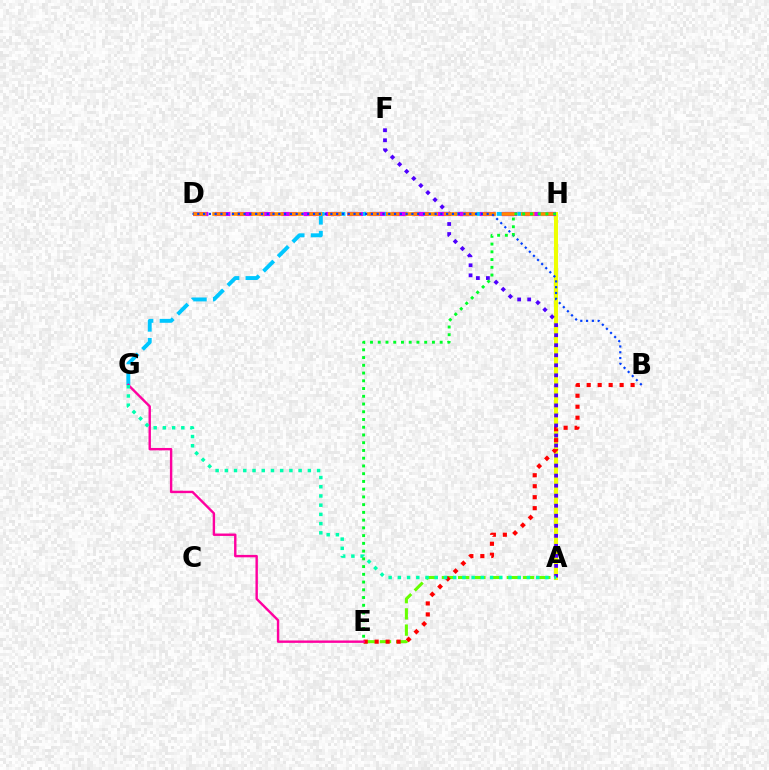{('A', 'E'): [{'color': '#66ff00', 'line_style': 'dashed', 'thickness': 2.2}], ('A', 'H'): [{'color': '#eeff00', 'line_style': 'solid', 'thickness': 2.92}], ('G', 'H'): [{'color': '#00c7ff', 'line_style': 'dashed', 'thickness': 2.82}], ('D', 'H'): [{'color': '#d600ff', 'line_style': 'dashed', 'thickness': 3.0}, {'color': '#ff8800', 'line_style': 'dashed', 'thickness': 2.62}], ('B', 'E'): [{'color': '#ff0000', 'line_style': 'dotted', 'thickness': 2.98}], ('A', 'F'): [{'color': '#4f00ff', 'line_style': 'dotted', 'thickness': 2.73}], ('B', 'D'): [{'color': '#003fff', 'line_style': 'dotted', 'thickness': 1.57}], ('E', 'G'): [{'color': '#ff00a0', 'line_style': 'solid', 'thickness': 1.73}], ('A', 'G'): [{'color': '#00ffaf', 'line_style': 'dotted', 'thickness': 2.51}], ('E', 'H'): [{'color': '#00ff27', 'line_style': 'dotted', 'thickness': 2.1}]}